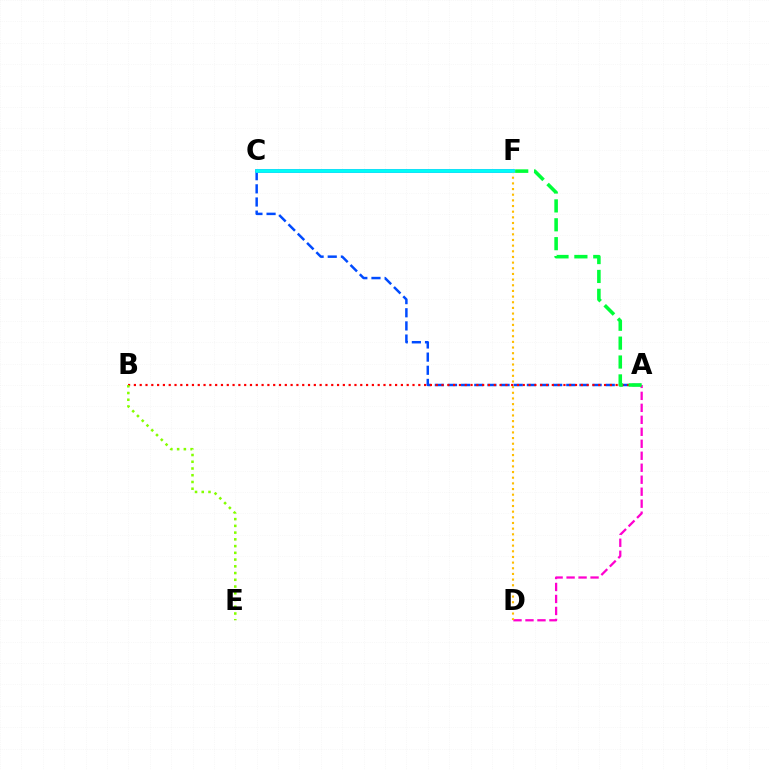{('A', 'C'): [{'color': '#004bff', 'line_style': 'dashed', 'thickness': 1.79}], ('A', 'D'): [{'color': '#ff00cf', 'line_style': 'dashed', 'thickness': 1.63}], ('C', 'F'): [{'color': '#7200ff', 'line_style': 'solid', 'thickness': 2.56}, {'color': '#00fff6', 'line_style': 'solid', 'thickness': 2.67}], ('A', 'B'): [{'color': '#ff0000', 'line_style': 'dotted', 'thickness': 1.58}], ('D', 'F'): [{'color': '#ffbd00', 'line_style': 'dotted', 'thickness': 1.54}], ('A', 'F'): [{'color': '#00ff39', 'line_style': 'dashed', 'thickness': 2.57}], ('B', 'E'): [{'color': '#84ff00', 'line_style': 'dotted', 'thickness': 1.83}]}